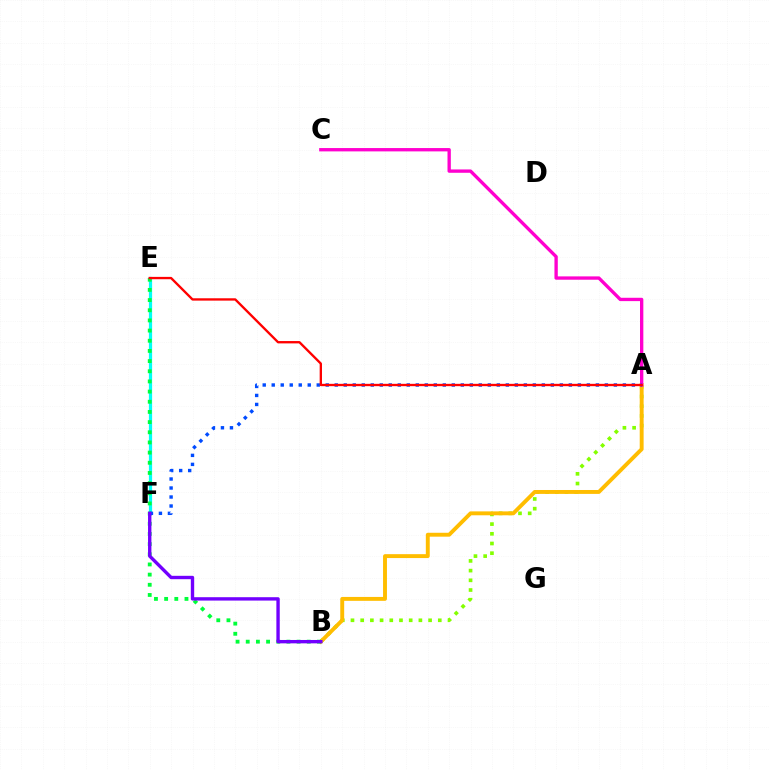{('E', 'F'): [{'color': '#00fff6', 'line_style': 'solid', 'thickness': 2.32}], ('A', 'B'): [{'color': '#84ff00', 'line_style': 'dotted', 'thickness': 2.64}, {'color': '#ffbd00', 'line_style': 'solid', 'thickness': 2.81}], ('B', 'E'): [{'color': '#00ff39', 'line_style': 'dotted', 'thickness': 2.76}], ('A', 'C'): [{'color': '#ff00cf', 'line_style': 'solid', 'thickness': 2.4}], ('A', 'F'): [{'color': '#004bff', 'line_style': 'dotted', 'thickness': 2.45}], ('A', 'E'): [{'color': '#ff0000', 'line_style': 'solid', 'thickness': 1.69}], ('B', 'F'): [{'color': '#7200ff', 'line_style': 'solid', 'thickness': 2.43}]}